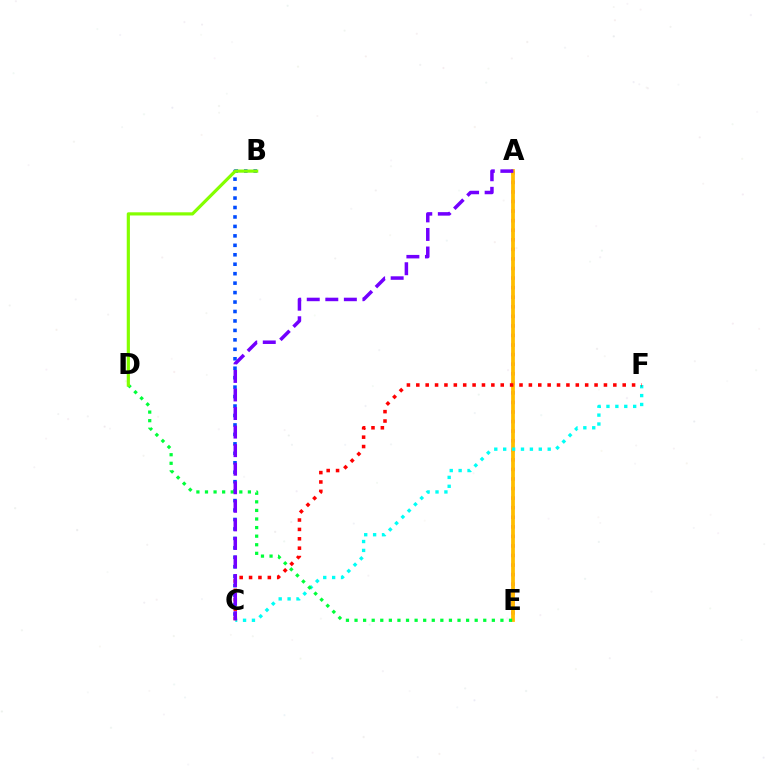{('B', 'C'): [{'color': '#004bff', 'line_style': 'dotted', 'thickness': 2.57}], ('A', 'E'): [{'color': '#ff00cf', 'line_style': 'dotted', 'thickness': 2.6}, {'color': '#ffbd00', 'line_style': 'solid', 'thickness': 2.71}], ('C', 'F'): [{'color': '#00fff6', 'line_style': 'dotted', 'thickness': 2.42}, {'color': '#ff0000', 'line_style': 'dotted', 'thickness': 2.55}], ('D', 'E'): [{'color': '#00ff39', 'line_style': 'dotted', 'thickness': 2.33}], ('A', 'C'): [{'color': '#7200ff', 'line_style': 'dashed', 'thickness': 2.52}], ('B', 'D'): [{'color': '#84ff00', 'line_style': 'solid', 'thickness': 2.29}]}